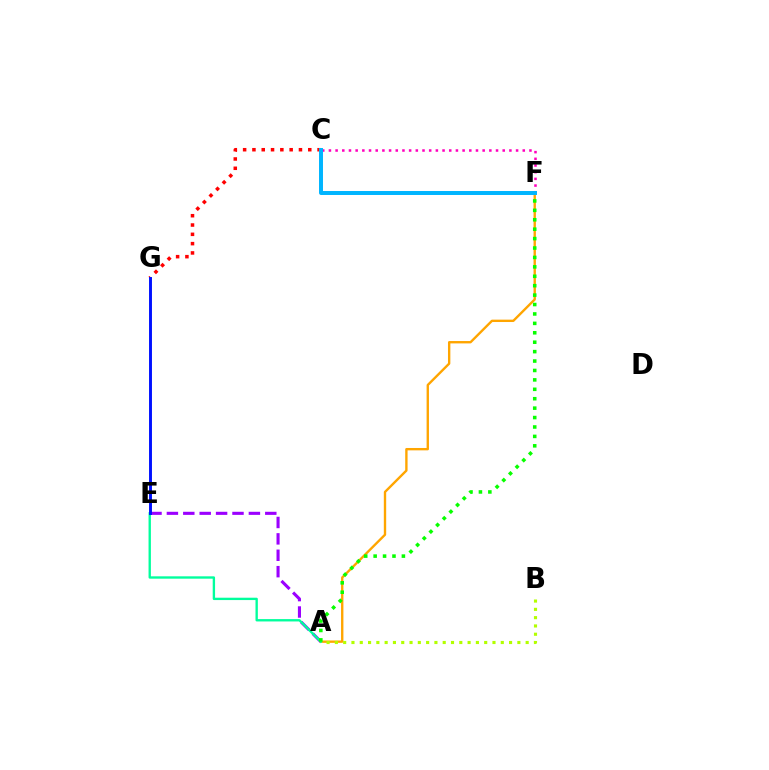{('C', 'G'): [{'color': '#ff0000', 'line_style': 'dotted', 'thickness': 2.53}], ('A', 'F'): [{'color': '#ffa500', 'line_style': 'solid', 'thickness': 1.71}, {'color': '#08ff00', 'line_style': 'dotted', 'thickness': 2.56}], ('A', 'E'): [{'color': '#9b00ff', 'line_style': 'dashed', 'thickness': 2.23}, {'color': '#00ff9d', 'line_style': 'solid', 'thickness': 1.7}], ('A', 'B'): [{'color': '#b3ff00', 'line_style': 'dotted', 'thickness': 2.25}], ('C', 'F'): [{'color': '#ff00bd', 'line_style': 'dotted', 'thickness': 1.82}, {'color': '#00b5ff', 'line_style': 'solid', 'thickness': 2.86}], ('E', 'G'): [{'color': '#0010ff', 'line_style': 'solid', 'thickness': 2.1}]}